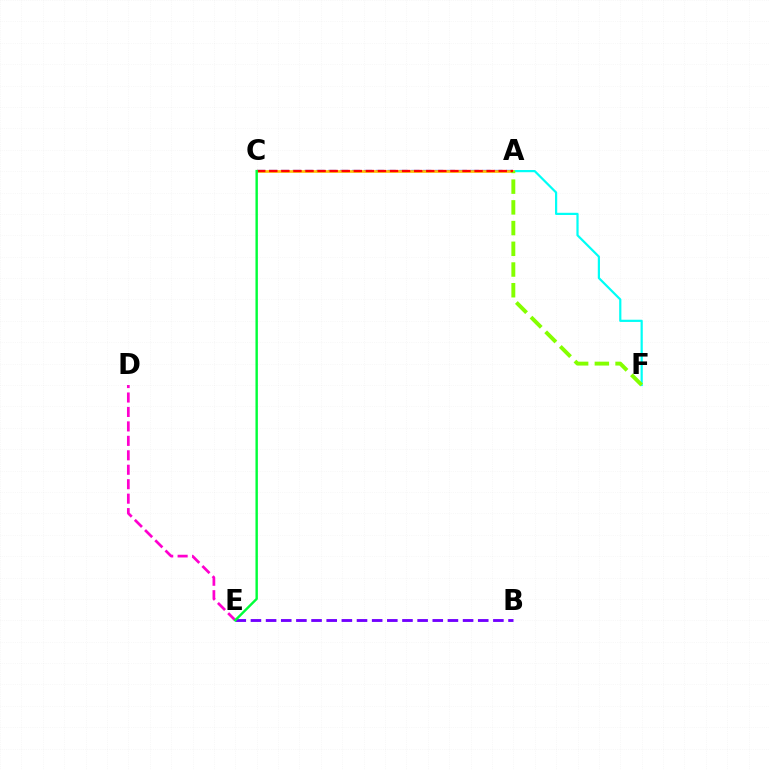{('A', 'C'): [{'color': '#004bff', 'line_style': 'dashed', 'thickness': 1.61}, {'color': '#ffbd00', 'line_style': 'solid', 'thickness': 1.9}, {'color': '#ff0000', 'line_style': 'dashed', 'thickness': 1.64}], ('B', 'E'): [{'color': '#7200ff', 'line_style': 'dashed', 'thickness': 2.06}], ('A', 'F'): [{'color': '#00fff6', 'line_style': 'solid', 'thickness': 1.59}, {'color': '#84ff00', 'line_style': 'dashed', 'thickness': 2.81}], ('D', 'E'): [{'color': '#ff00cf', 'line_style': 'dashed', 'thickness': 1.96}], ('C', 'E'): [{'color': '#00ff39', 'line_style': 'solid', 'thickness': 1.73}]}